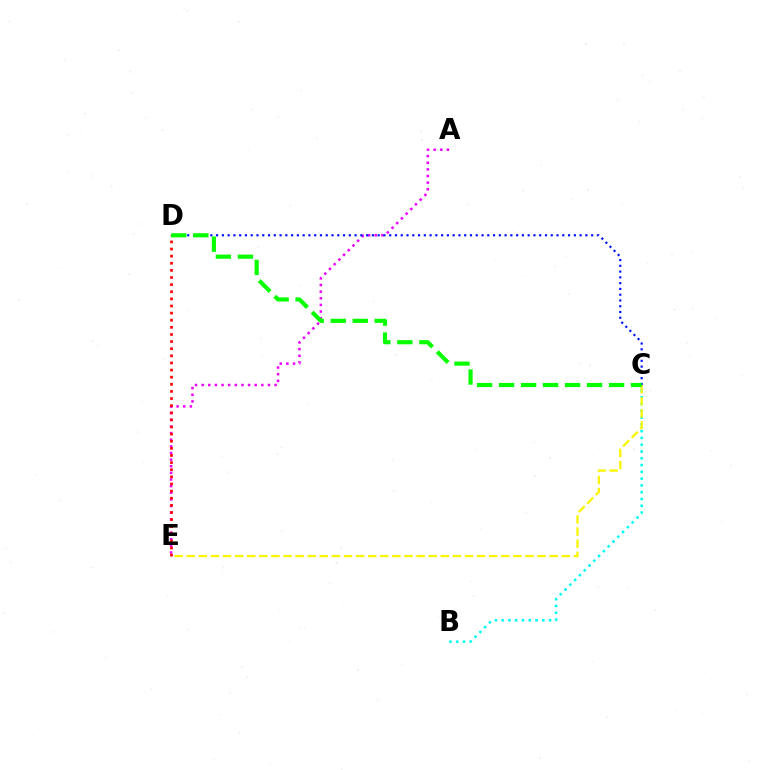{('B', 'C'): [{'color': '#00fff6', 'line_style': 'dotted', 'thickness': 1.84}], ('A', 'E'): [{'color': '#ee00ff', 'line_style': 'dotted', 'thickness': 1.8}], ('D', 'E'): [{'color': '#ff0000', 'line_style': 'dotted', 'thickness': 1.93}], ('C', 'D'): [{'color': '#0010ff', 'line_style': 'dotted', 'thickness': 1.57}, {'color': '#08ff00', 'line_style': 'dashed', 'thickness': 2.99}], ('C', 'E'): [{'color': '#fcf500', 'line_style': 'dashed', 'thickness': 1.64}]}